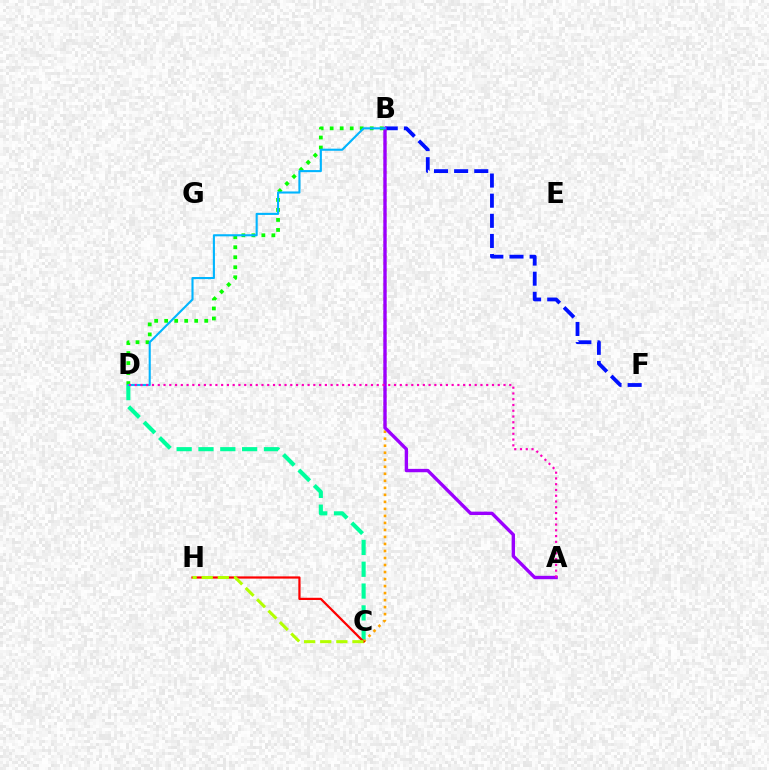{('B', 'F'): [{'color': '#0010ff', 'line_style': 'dashed', 'thickness': 2.73}], ('C', 'D'): [{'color': '#00ff9d', 'line_style': 'dashed', 'thickness': 2.97}], ('B', 'C'): [{'color': '#ffa500', 'line_style': 'dotted', 'thickness': 1.91}], ('A', 'B'): [{'color': '#9b00ff', 'line_style': 'solid', 'thickness': 2.43}], ('C', 'H'): [{'color': '#ff0000', 'line_style': 'solid', 'thickness': 1.6}, {'color': '#b3ff00', 'line_style': 'dashed', 'thickness': 2.19}], ('B', 'D'): [{'color': '#08ff00', 'line_style': 'dotted', 'thickness': 2.72}, {'color': '#00b5ff', 'line_style': 'solid', 'thickness': 1.52}], ('A', 'D'): [{'color': '#ff00bd', 'line_style': 'dotted', 'thickness': 1.57}]}